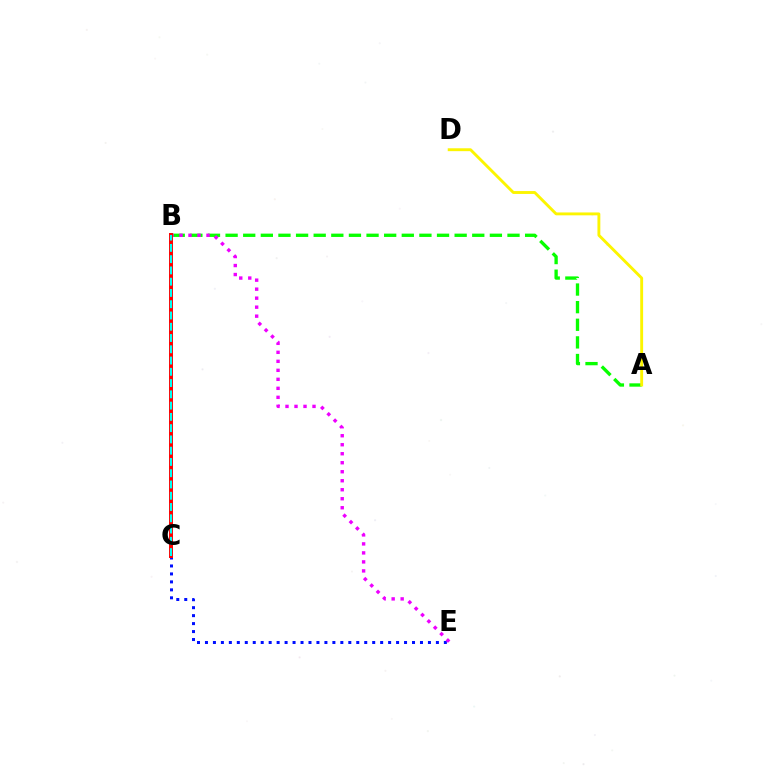{('C', 'E'): [{'color': '#0010ff', 'line_style': 'dotted', 'thickness': 2.16}], ('A', 'B'): [{'color': '#08ff00', 'line_style': 'dashed', 'thickness': 2.39}], ('B', 'E'): [{'color': '#ee00ff', 'line_style': 'dotted', 'thickness': 2.45}], ('B', 'C'): [{'color': '#ff0000', 'line_style': 'solid', 'thickness': 2.86}, {'color': '#00fff6', 'line_style': 'dashed', 'thickness': 1.53}], ('A', 'D'): [{'color': '#fcf500', 'line_style': 'solid', 'thickness': 2.07}]}